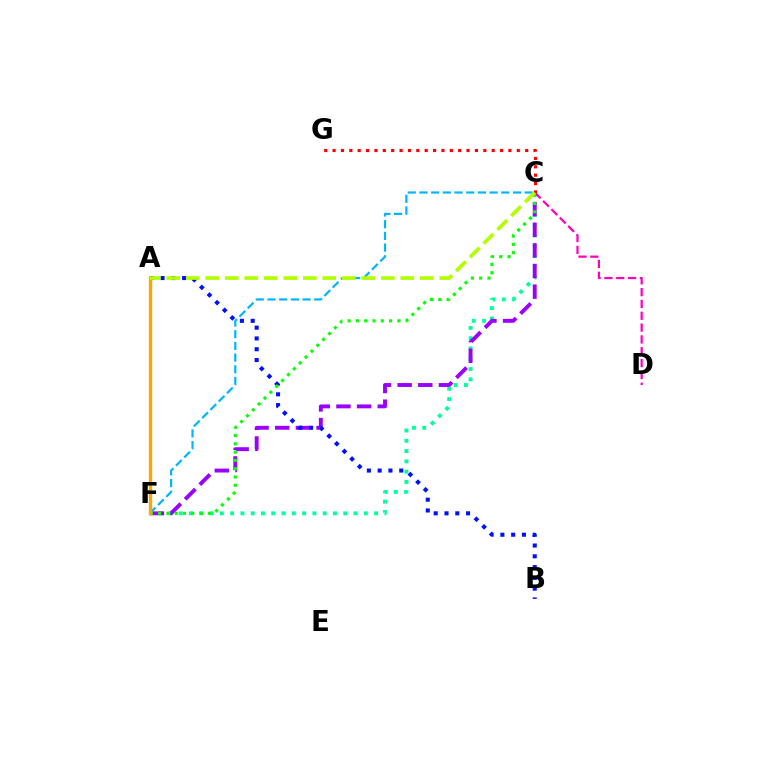{('C', 'F'): [{'color': '#00ff9d', 'line_style': 'dotted', 'thickness': 2.79}, {'color': '#9b00ff', 'line_style': 'dashed', 'thickness': 2.8}, {'color': '#00b5ff', 'line_style': 'dashed', 'thickness': 1.59}, {'color': '#08ff00', 'line_style': 'dotted', 'thickness': 2.25}], ('A', 'B'): [{'color': '#0010ff', 'line_style': 'dotted', 'thickness': 2.93}], ('C', 'D'): [{'color': '#ff00bd', 'line_style': 'dashed', 'thickness': 1.61}], ('A', 'F'): [{'color': '#ffa500', 'line_style': 'solid', 'thickness': 2.42}], ('C', 'G'): [{'color': '#ff0000', 'line_style': 'dotted', 'thickness': 2.28}], ('A', 'C'): [{'color': '#b3ff00', 'line_style': 'dashed', 'thickness': 2.65}]}